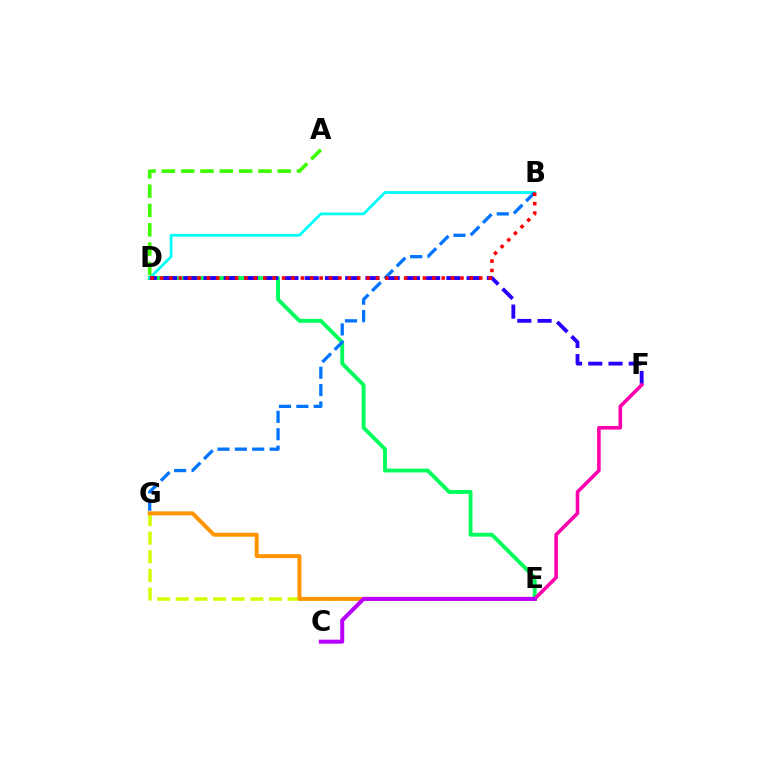{('D', 'E'): [{'color': '#00ff5c', 'line_style': 'solid', 'thickness': 2.79}], ('B', 'D'): [{'color': '#00fff6', 'line_style': 'solid', 'thickness': 1.97}, {'color': '#ff0000', 'line_style': 'dotted', 'thickness': 2.55}], ('D', 'F'): [{'color': '#2500ff', 'line_style': 'dashed', 'thickness': 2.75}], ('B', 'G'): [{'color': '#0074ff', 'line_style': 'dashed', 'thickness': 2.36}], ('E', 'G'): [{'color': '#d1ff00', 'line_style': 'dashed', 'thickness': 2.53}, {'color': '#ff9400', 'line_style': 'solid', 'thickness': 2.85}], ('A', 'D'): [{'color': '#3dff00', 'line_style': 'dashed', 'thickness': 2.63}], ('E', 'F'): [{'color': '#ff00ac', 'line_style': 'solid', 'thickness': 2.58}], ('C', 'E'): [{'color': '#b900ff', 'line_style': 'solid', 'thickness': 2.87}]}